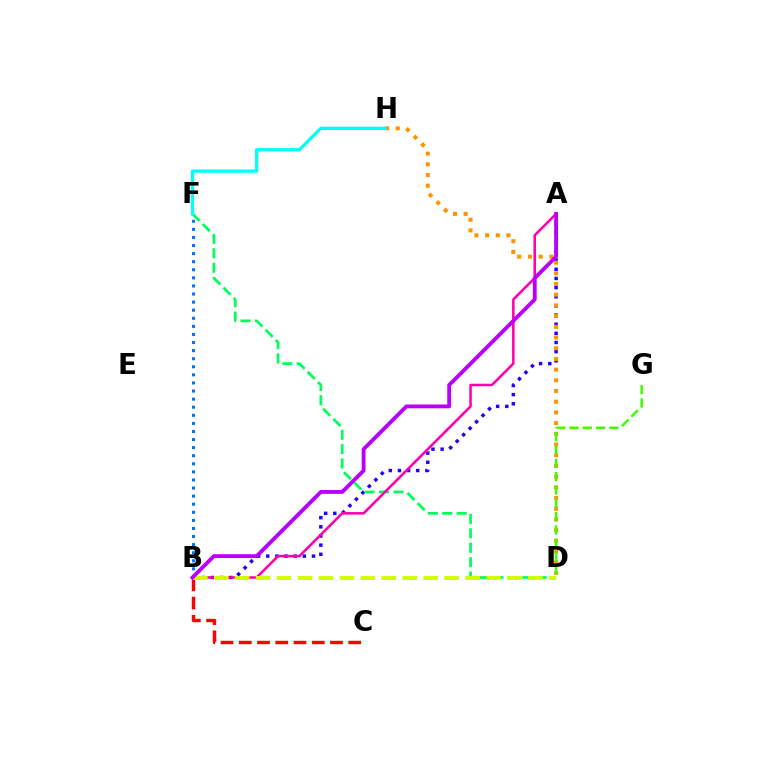{('A', 'B'): [{'color': '#2500ff', 'line_style': 'dotted', 'thickness': 2.49}, {'color': '#ff00ac', 'line_style': 'solid', 'thickness': 1.83}, {'color': '#b900ff', 'line_style': 'solid', 'thickness': 2.76}], ('D', 'H'): [{'color': '#ff9400', 'line_style': 'dotted', 'thickness': 2.91}], ('D', 'F'): [{'color': '#00ff5c', 'line_style': 'dashed', 'thickness': 1.96}], ('B', 'F'): [{'color': '#0074ff', 'line_style': 'dotted', 'thickness': 2.2}], ('B', 'C'): [{'color': '#ff0000', 'line_style': 'dashed', 'thickness': 2.48}], ('B', 'D'): [{'color': '#d1ff00', 'line_style': 'dashed', 'thickness': 2.85}], ('D', 'G'): [{'color': '#3dff00', 'line_style': 'dashed', 'thickness': 1.81}], ('F', 'H'): [{'color': '#00fff6', 'line_style': 'solid', 'thickness': 2.36}]}